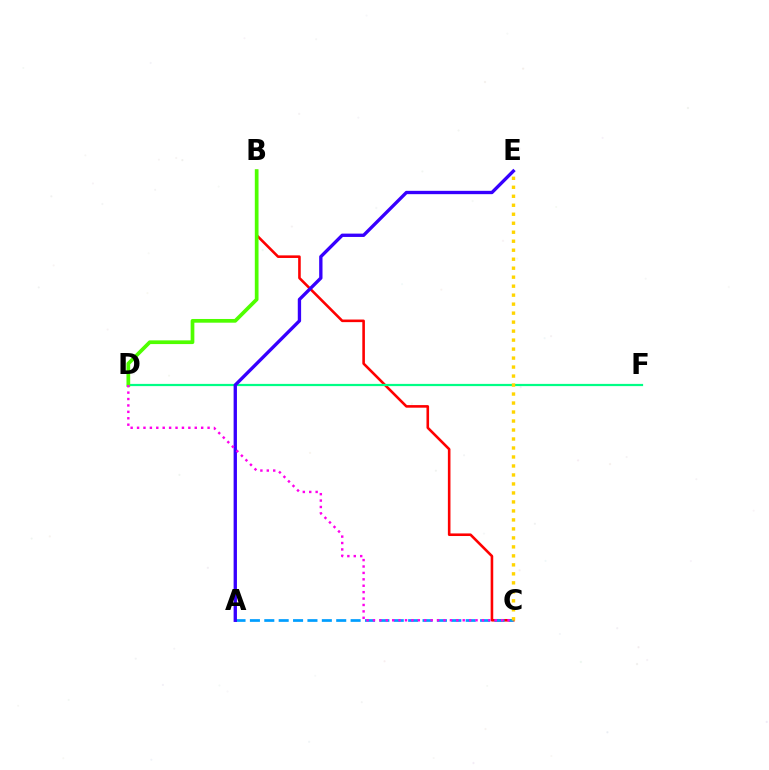{('B', 'C'): [{'color': '#ff0000', 'line_style': 'solid', 'thickness': 1.87}], ('A', 'C'): [{'color': '#009eff', 'line_style': 'dashed', 'thickness': 1.95}], ('D', 'F'): [{'color': '#00ff86', 'line_style': 'solid', 'thickness': 1.6}], ('C', 'E'): [{'color': '#ffd500', 'line_style': 'dotted', 'thickness': 2.44}], ('B', 'D'): [{'color': '#4fff00', 'line_style': 'solid', 'thickness': 2.67}], ('A', 'E'): [{'color': '#3700ff', 'line_style': 'solid', 'thickness': 2.4}], ('C', 'D'): [{'color': '#ff00ed', 'line_style': 'dotted', 'thickness': 1.74}]}